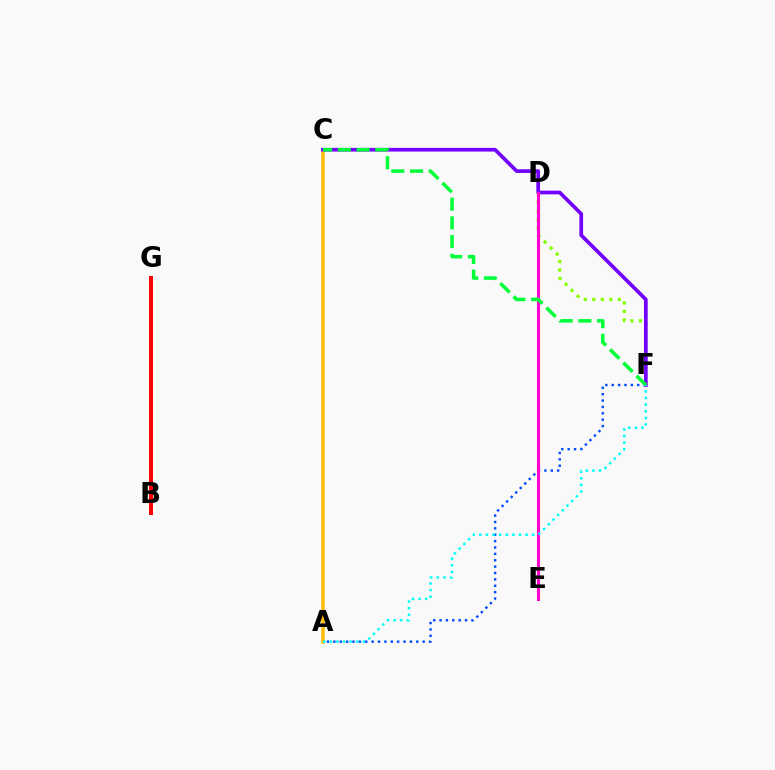{('B', 'G'): [{'color': '#ff0000', 'line_style': 'solid', 'thickness': 2.86}], ('D', 'F'): [{'color': '#84ff00', 'line_style': 'dotted', 'thickness': 2.31}], ('A', 'F'): [{'color': '#004bff', 'line_style': 'dotted', 'thickness': 1.73}, {'color': '#00fff6', 'line_style': 'dotted', 'thickness': 1.8}], ('A', 'C'): [{'color': '#ffbd00', 'line_style': 'solid', 'thickness': 2.52}], ('C', 'F'): [{'color': '#7200ff', 'line_style': 'solid', 'thickness': 2.66}, {'color': '#00ff39', 'line_style': 'dashed', 'thickness': 2.54}], ('D', 'E'): [{'color': '#ff00cf', 'line_style': 'solid', 'thickness': 2.21}]}